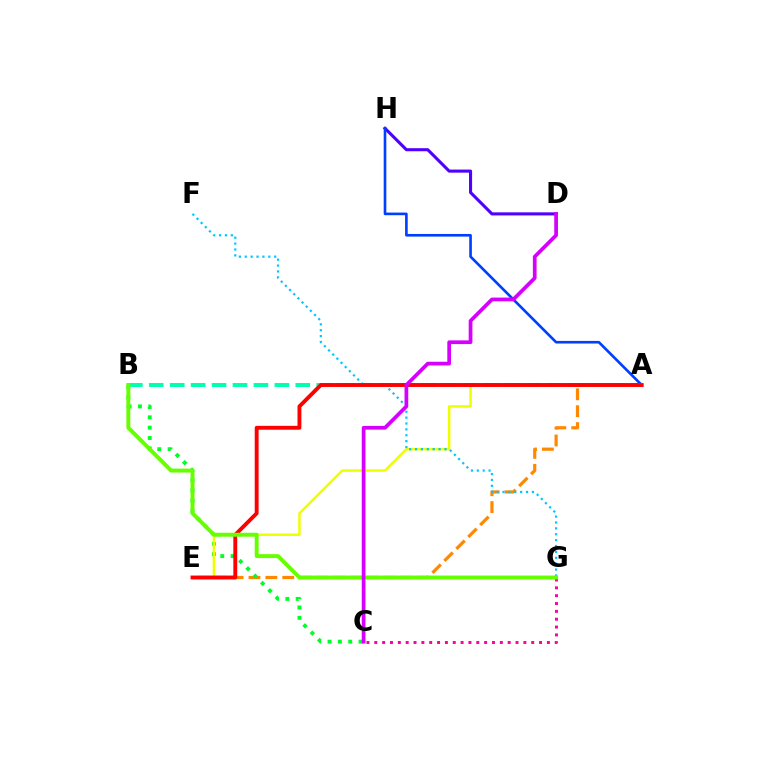{('A', 'E'): [{'color': '#ff8800', 'line_style': 'dashed', 'thickness': 2.29}, {'color': '#eeff00', 'line_style': 'solid', 'thickness': 1.79}, {'color': '#ff0000', 'line_style': 'solid', 'thickness': 2.8}], ('B', 'C'): [{'color': '#00ff27', 'line_style': 'dotted', 'thickness': 2.81}], ('D', 'H'): [{'color': '#4f00ff', 'line_style': 'solid', 'thickness': 2.22}], ('A', 'H'): [{'color': '#003fff', 'line_style': 'solid', 'thickness': 1.9}], ('F', 'G'): [{'color': '#00c7ff', 'line_style': 'dotted', 'thickness': 1.6}], ('A', 'B'): [{'color': '#00ffaf', 'line_style': 'dashed', 'thickness': 2.84}], ('C', 'G'): [{'color': '#ff00a0', 'line_style': 'dotted', 'thickness': 2.13}], ('B', 'G'): [{'color': '#66ff00', 'line_style': 'solid', 'thickness': 2.83}], ('C', 'D'): [{'color': '#d600ff', 'line_style': 'solid', 'thickness': 2.68}]}